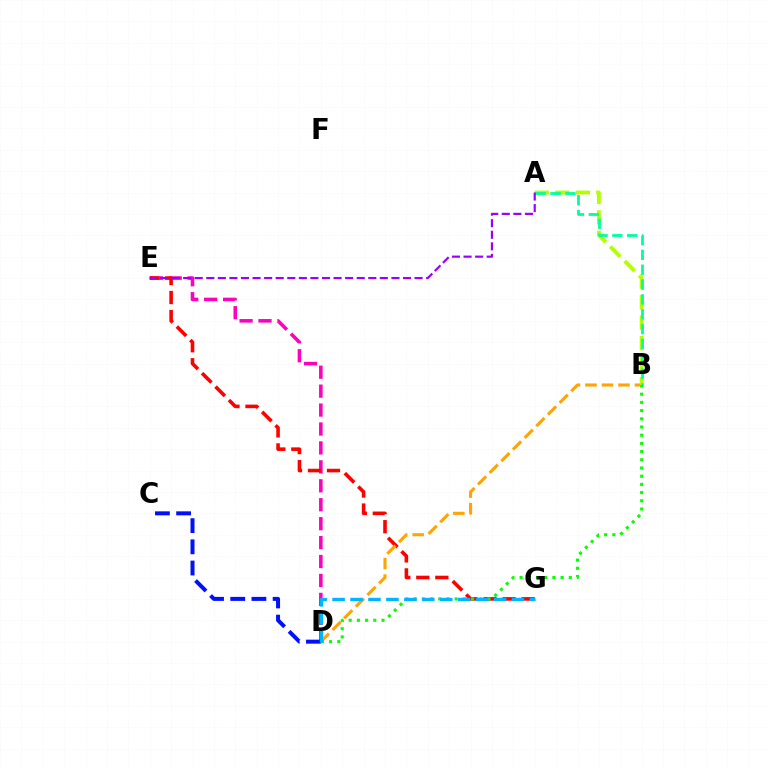{('D', 'E'): [{'color': '#ff00bd', 'line_style': 'dashed', 'thickness': 2.57}], ('C', 'D'): [{'color': '#0010ff', 'line_style': 'dashed', 'thickness': 2.88}], ('E', 'G'): [{'color': '#ff0000', 'line_style': 'dashed', 'thickness': 2.58}], ('B', 'D'): [{'color': '#ffa500', 'line_style': 'dashed', 'thickness': 2.24}, {'color': '#08ff00', 'line_style': 'dotted', 'thickness': 2.23}], ('A', 'B'): [{'color': '#b3ff00', 'line_style': 'dashed', 'thickness': 2.78}, {'color': '#00ff9d', 'line_style': 'dashed', 'thickness': 2.02}], ('A', 'E'): [{'color': '#9b00ff', 'line_style': 'dashed', 'thickness': 1.57}], ('D', 'G'): [{'color': '#00b5ff', 'line_style': 'dashed', 'thickness': 2.44}]}